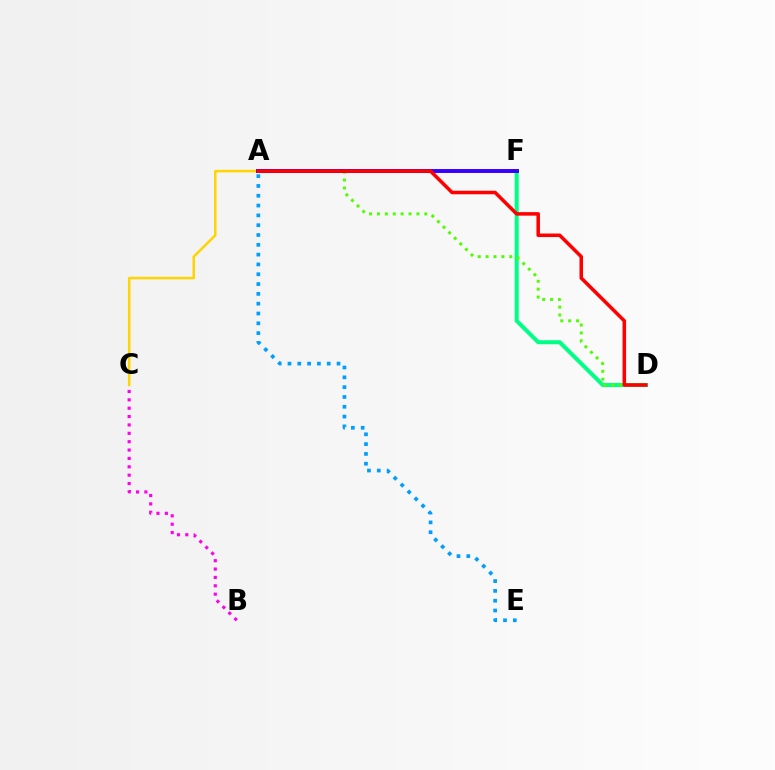{('A', 'C'): [{'color': '#ffd500', 'line_style': 'solid', 'thickness': 1.82}], ('D', 'F'): [{'color': '#00ff86', 'line_style': 'solid', 'thickness': 2.9}], ('A', 'D'): [{'color': '#4fff00', 'line_style': 'dotted', 'thickness': 2.14}, {'color': '#ff0000', 'line_style': 'solid', 'thickness': 2.54}], ('A', 'F'): [{'color': '#3700ff', 'line_style': 'solid', 'thickness': 2.83}], ('A', 'E'): [{'color': '#009eff', 'line_style': 'dotted', 'thickness': 2.67}], ('B', 'C'): [{'color': '#ff00ed', 'line_style': 'dotted', 'thickness': 2.27}]}